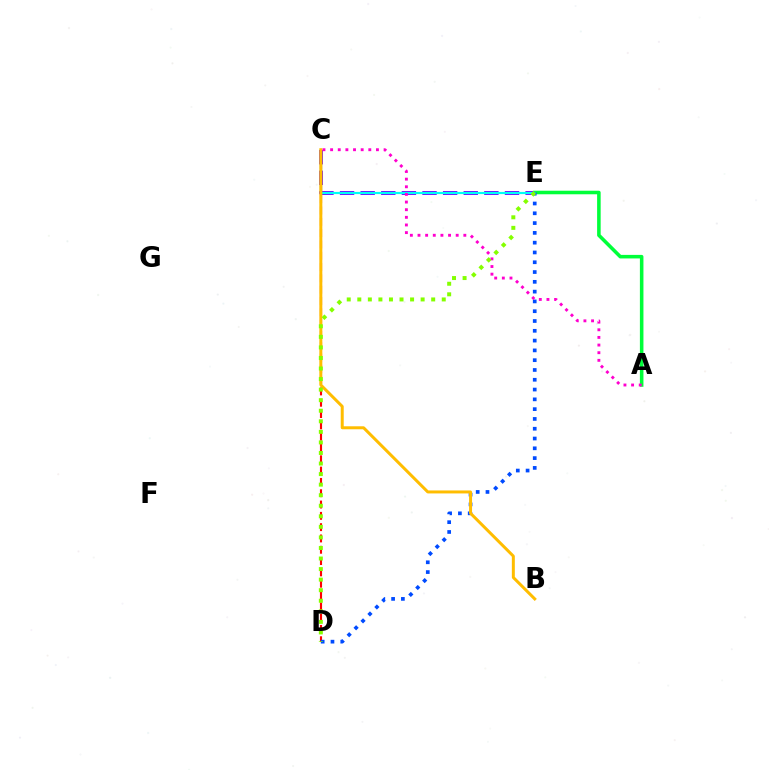{('C', 'E'): [{'color': '#7200ff', 'line_style': 'dashed', 'thickness': 2.8}, {'color': '#00fff6', 'line_style': 'solid', 'thickness': 1.57}], ('A', 'E'): [{'color': '#00ff39', 'line_style': 'solid', 'thickness': 2.56}], ('C', 'D'): [{'color': '#ff0000', 'line_style': 'dashed', 'thickness': 1.54}], ('D', 'E'): [{'color': '#004bff', 'line_style': 'dotted', 'thickness': 2.66}, {'color': '#84ff00', 'line_style': 'dotted', 'thickness': 2.87}], ('B', 'C'): [{'color': '#ffbd00', 'line_style': 'solid', 'thickness': 2.15}], ('A', 'C'): [{'color': '#ff00cf', 'line_style': 'dotted', 'thickness': 2.08}]}